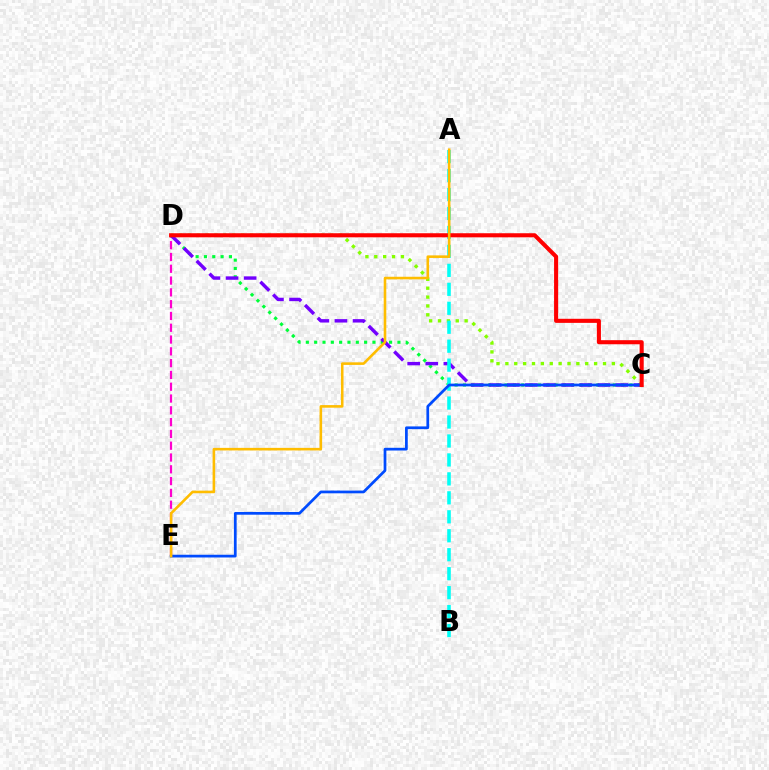{('D', 'E'): [{'color': '#ff00cf', 'line_style': 'dashed', 'thickness': 1.6}], ('C', 'D'): [{'color': '#00ff39', 'line_style': 'dotted', 'thickness': 2.26}, {'color': '#84ff00', 'line_style': 'dotted', 'thickness': 2.41}, {'color': '#7200ff', 'line_style': 'dashed', 'thickness': 2.46}, {'color': '#ff0000', 'line_style': 'solid', 'thickness': 2.94}], ('A', 'B'): [{'color': '#00fff6', 'line_style': 'dashed', 'thickness': 2.58}], ('C', 'E'): [{'color': '#004bff', 'line_style': 'solid', 'thickness': 1.97}], ('A', 'E'): [{'color': '#ffbd00', 'line_style': 'solid', 'thickness': 1.86}]}